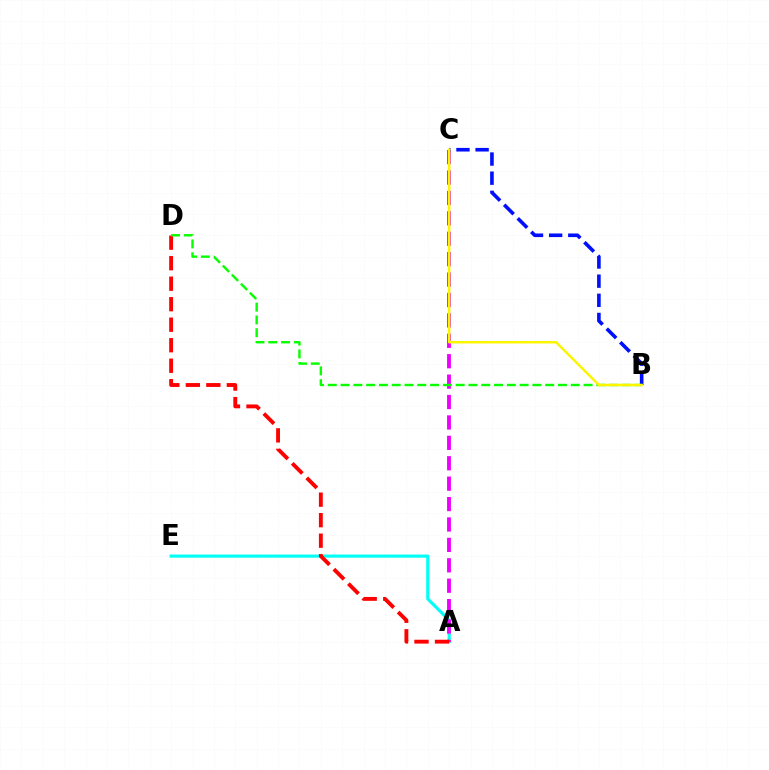{('A', 'E'): [{'color': '#00fff6', 'line_style': 'solid', 'thickness': 2.25}], ('A', 'C'): [{'color': '#ee00ff', 'line_style': 'dashed', 'thickness': 2.77}], ('B', 'C'): [{'color': '#0010ff', 'line_style': 'dashed', 'thickness': 2.6}, {'color': '#fcf500', 'line_style': 'solid', 'thickness': 1.79}], ('A', 'D'): [{'color': '#ff0000', 'line_style': 'dashed', 'thickness': 2.79}], ('B', 'D'): [{'color': '#08ff00', 'line_style': 'dashed', 'thickness': 1.74}]}